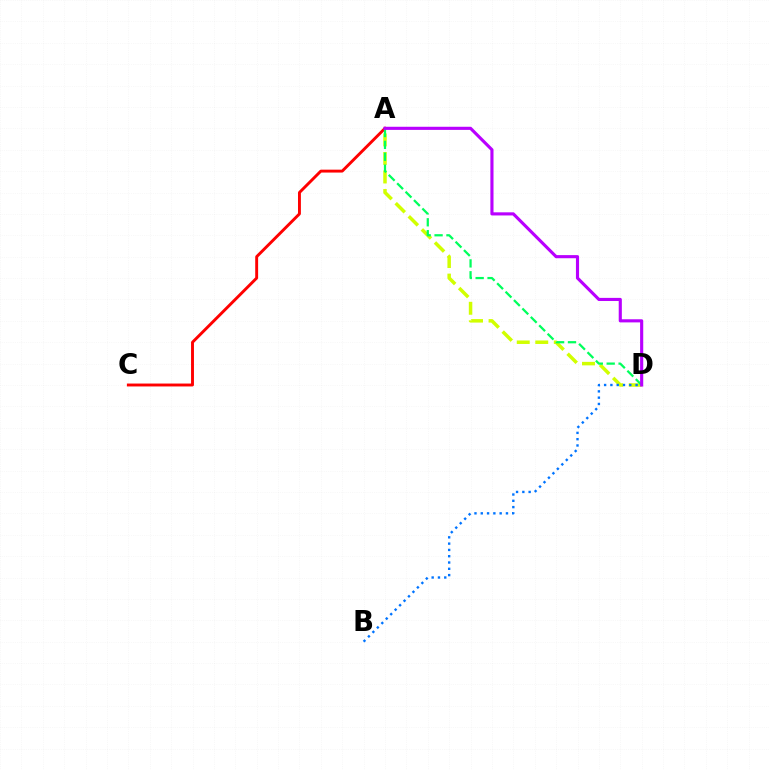{('A', 'D'): [{'color': '#d1ff00', 'line_style': 'dashed', 'thickness': 2.52}, {'color': '#00ff5c', 'line_style': 'dashed', 'thickness': 1.62}, {'color': '#b900ff', 'line_style': 'solid', 'thickness': 2.25}], ('A', 'C'): [{'color': '#ff0000', 'line_style': 'solid', 'thickness': 2.09}], ('B', 'D'): [{'color': '#0074ff', 'line_style': 'dotted', 'thickness': 1.71}]}